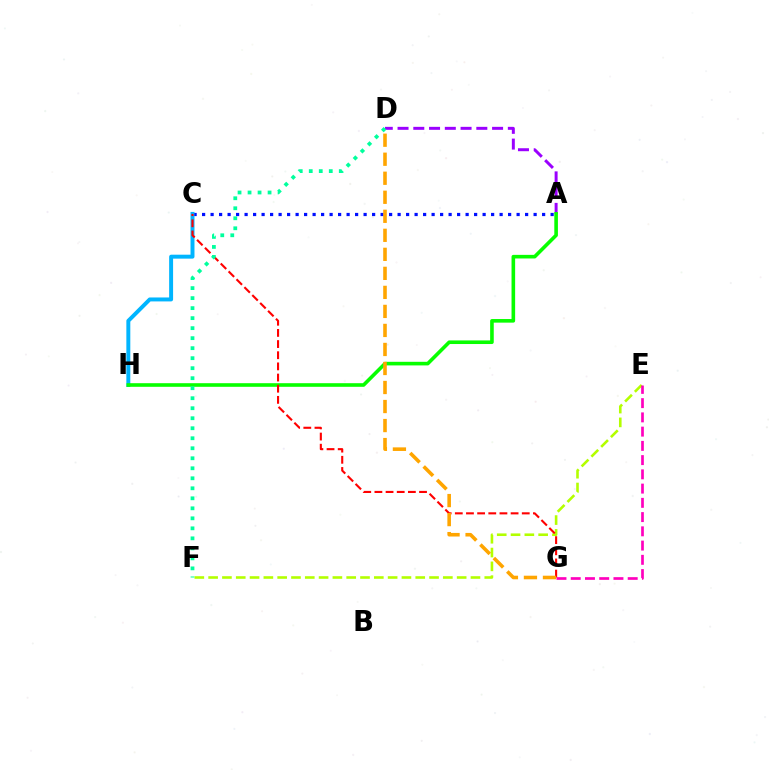{('A', 'C'): [{'color': '#0010ff', 'line_style': 'dotted', 'thickness': 2.31}], ('A', 'D'): [{'color': '#9b00ff', 'line_style': 'dashed', 'thickness': 2.14}], ('C', 'H'): [{'color': '#00b5ff', 'line_style': 'solid', 'thickness': 2.84}], ('E', 'F'): [{'color': '#b3ff00', 'line_style': 'dashed', 'thickness': 1.88}], ('E', 'G'): [{'color': '#ff00bd', 'line_style': 'dashed', 'thickness': 1.94}], ('A', 'H'): [{'color': '#08ff00', 'line_style': 'solid', 'thickness': 2.6}], ('C', 'G'): [{'color': '#ff0000', 'line_style': 'dashed', 'thickness': 1.52}], ('D', 'G'): [{'color': '#ffa500', 'line_style': 'dashed', 'thickness': 2.58}], ('D', 'F'): [{'color': '#00ff9d', 'line_style': 'dotted', 'thickness': 2.72}]}